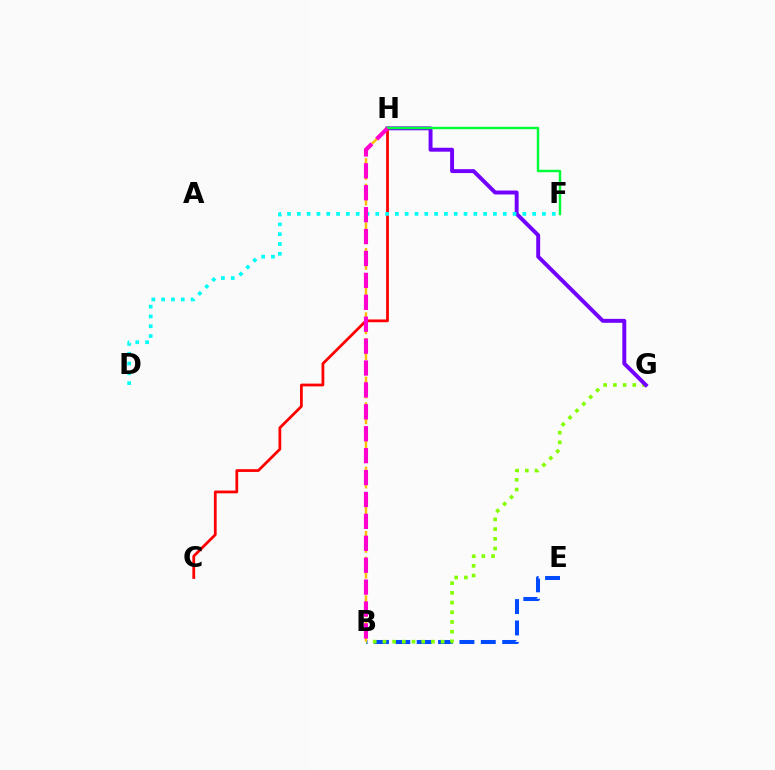{('B', 'E'): [{'color': '#004bff', 'line_style': 'dashed', 'thickness': 2.9}], ('B', 'G'): [{'color': '#84ff00', 'line_style': 'dotted', 'thickness': 2.64}], ('B', 'H'): [{'color': '#ffbd00', 'line_style': 'dashed', 'thickness': 1.75}, {'color': '#ff00cf', 'line_style': 'dashed', 'thickness': 2.98}], ('G', 'H'): [{'color': '#7200ff', 'line_style': 'solid', 'thickness': 2.83}], ('C', 'H'): [{'color': '#ff0000', 'line_style': 'solid', 'thickness': 1.99}], ('D', 'F'): [{'color': '#00fff6', 'line_style': 'dotted', 'thickness': 2.66}], ('F', 'H'): [{'color': '#00ff39', 'line_style': 'solid', 'thickness': 1.76}]}